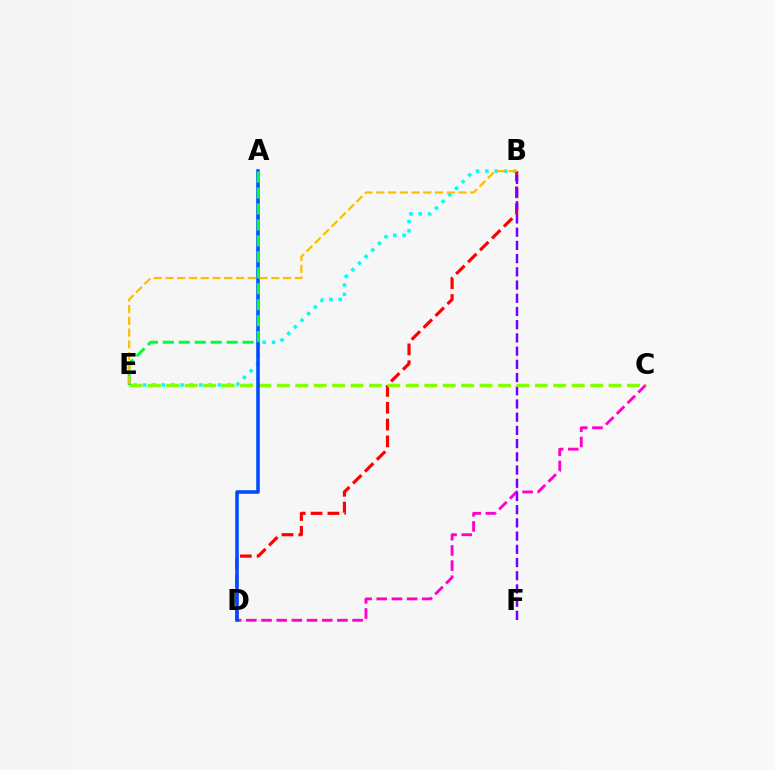{('B', 'E'): [{'color': '#00fff6', 'line_style': 'dotted', 'thickness': 2.54}, {'color': '#ffbd00', 'line_style': 'dashed', 'thickness': 1.6}], ('C', 'D'): [{'color': '#ff00cf', 'line_style': 'dashed', 'thickness': 2.06}], ('B', 'D'): [{'color': '#ff0000', 'line_style': 'dashed', 'thickness': 2.29}], ('B', 'F'): [{'color': '#7200ff', 'line_style': 'dashed', 'thickness': 1.8}], ('C', 'E'): [{'color': '#84ff00', 'line_style': 'dashed', 'thickness': 2.5}], ('A', 'D'): [{'color': '#004bff', 'line_style': 'solid', 'thickness': 2.56}], ('A', 'E'): [{'color': '#00ff39', 'line_style': 'dashed', 'thickness': 2.17}]}